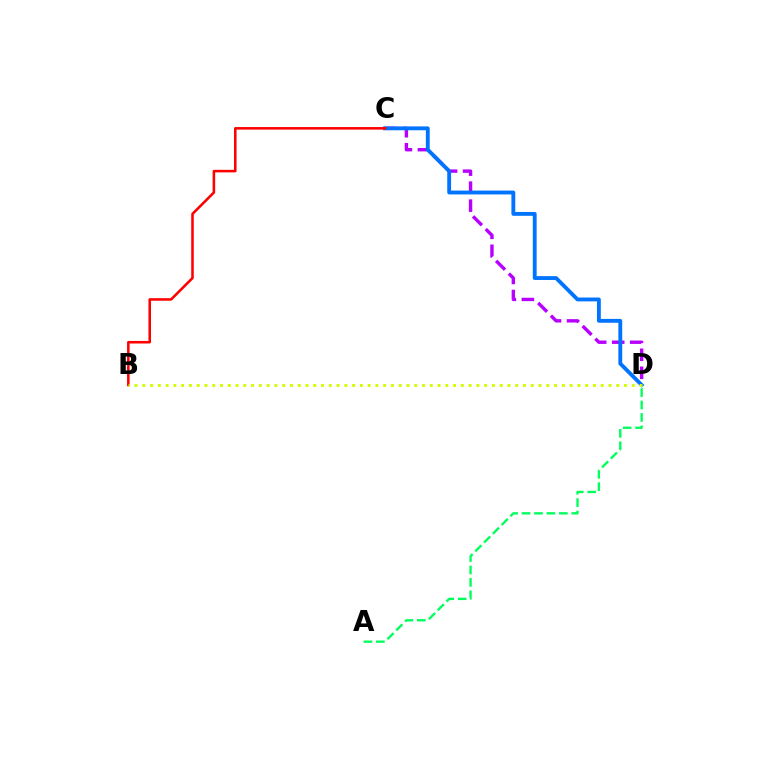{('C', 'D'): [{'color': '#b900ff', 'line_style': 'dashed', 'thickness': 2.45}, {'color': '#0074ff', 'line_style': 'solid', 'thickness': 2.77}], ('B', 'C'): [{'color': '#ff0000', 'line_style': 'solid', 'thickness': 1.84}], ('A', 'D'): [{'color': '#00ff5c', 'line_style': 'dashed', 'thickness': 1.69}], ('B', 'D'): [{'color': '#d1ff00', 'line_style': 'dotted', 'thickness': 2.11}]}